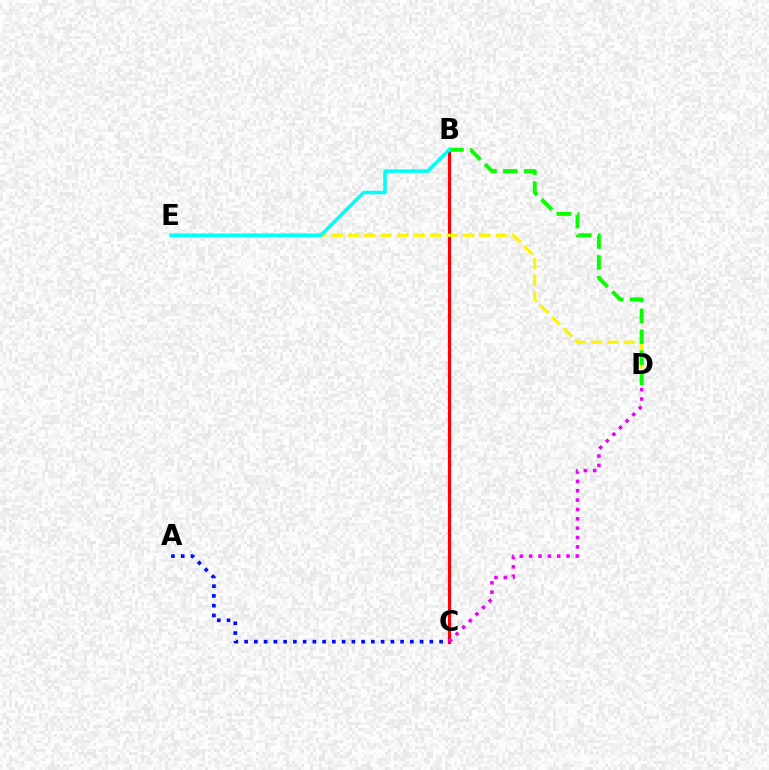{('B', 'C'): [{'color': '#ff0000', 'line_style': 'solid', 'thickness': 2.26}], ('D', 'E'): [{'color': '#fcf500', 'line_style': 'dashed', 'thickness': 2.23}], ('B', 'D'): [{'color': '#08ff00', 'line_style': 'dashed', 'thickness': 2.84}], ('B', 'E'): [{'color': '#00fff6', 'line_style': 'solid', 'thickness': 2.55}], ('C', 'D'): [{'color': '#ee00ff', 'line_style': 'dotted', 'thickness': 2.54}], ('A', 'C'): [{'color': '#0010ff', 'line_style': 'dotted', 'thickness': 2.65}]}